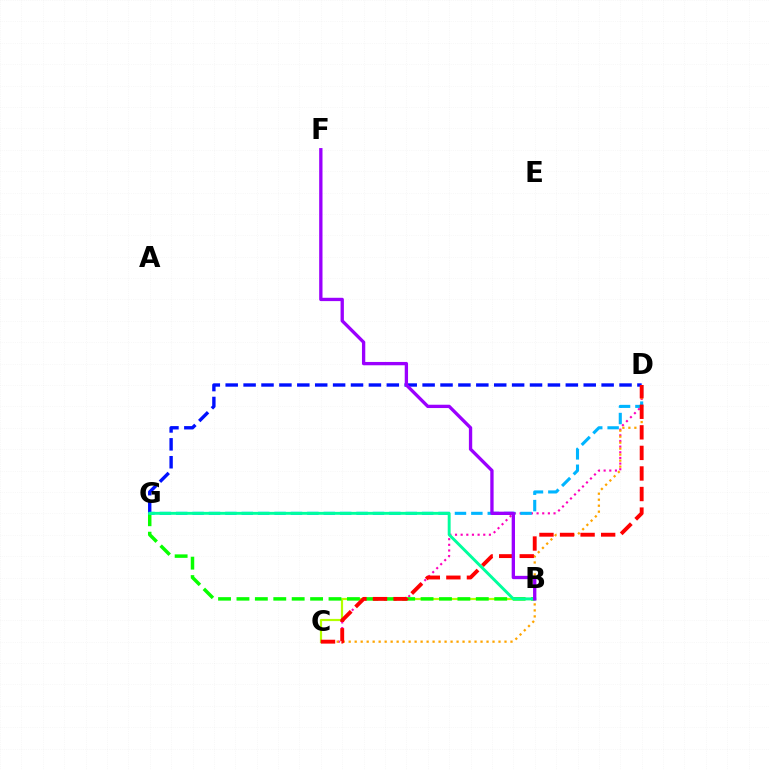{('B', 'C'): [{'color': '#b3ff00', 'line_style': 'solid', 'thickness': 1.58}], ('C', 'D'): [{'color': '#ff00bd', 'line_style': 'dotted', 'thickness': 1.54}, {'color': '#ffa500', 'line_style': 'dotted', 'thickness': 1.63}, {'color': '#ff0000', 'line_style': 'dashed', 'thickness': 2.79}], ('B', 'G'): [{'color': '#08ff00', 'line_style': 'dashed', 'thickness': 2.5}, {'color': '#00ff9d', 'line_style': 'solid', 'thickness': 2.1}], ('D', 'G'): [{'color': '#0010ff', 'line_style': 'dashed', 'thickness': 2.43}, {'color': '#00b5ff', 'line_style': 'dashed', 'thickness': 2.23}], ('B', 'F'): [{'color': '#9b00ff', 'line_style': 'solid', 'thickness': 2.39}]}